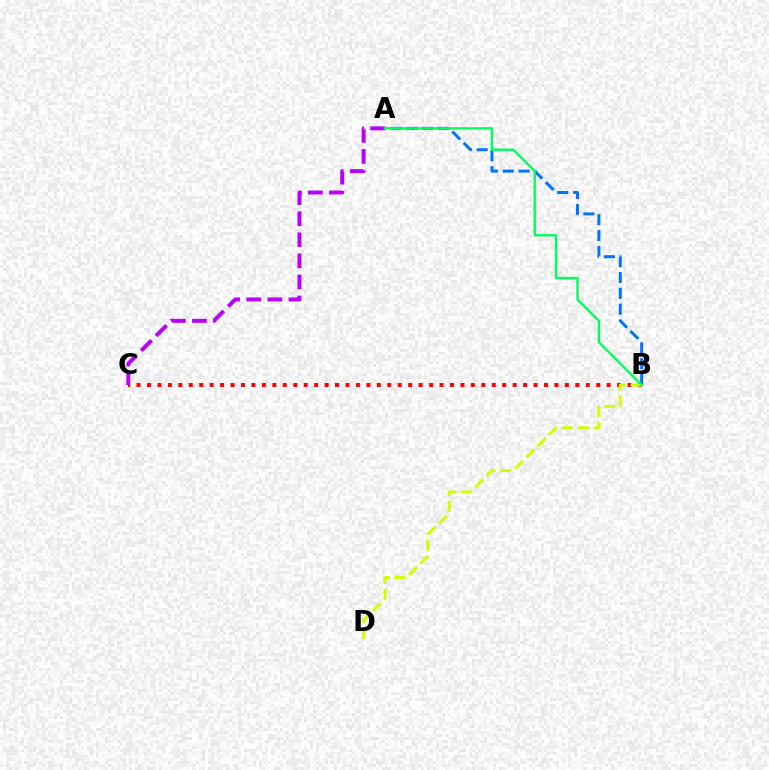{('B', 'C'): [{'color': '#ff0000', 'line_style': 'dotted', 'thickness': 2.84}], ('A', 'B'): [{'color': '#0074ff', 'line_style': 'dashed', 'thickness': 2.15}, {'color': '#00ff5c', 'line_style': 'solid', 'thickness': 1.71}], ('A', 'C'): [{'color': '#b900ff', 'line_style': 'dashed', 'thickness': 2.86}], ('B', 'D'): [{'color': '#d1ff00', 'line_style': 'dashed', 'thickness': 2.16}]}